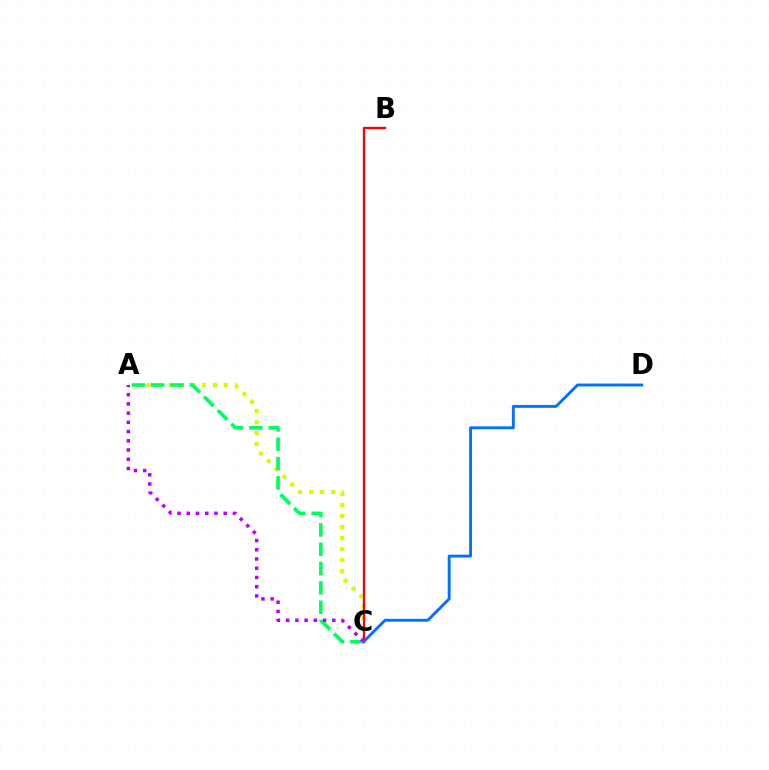{('A', 'C'): [{'color': '#d1ff00', 'line_style': 'dotted', 'thickness': 3.0}, {'color': '#00ff5c', 'line_style': 'dashed', 'thickness': 2.62}, {'color': '#b900ff', 'line_style': 'dotted', 'thickness': 2.51}], ('B', 'C'): [{'color': '#ff0000', 'line_style': 'solid', 'thickness': 1.7}], ('C', 'D'): [{'color': '#0074ff', 'line_style': 'solid', 'thickness': 2.09}]}